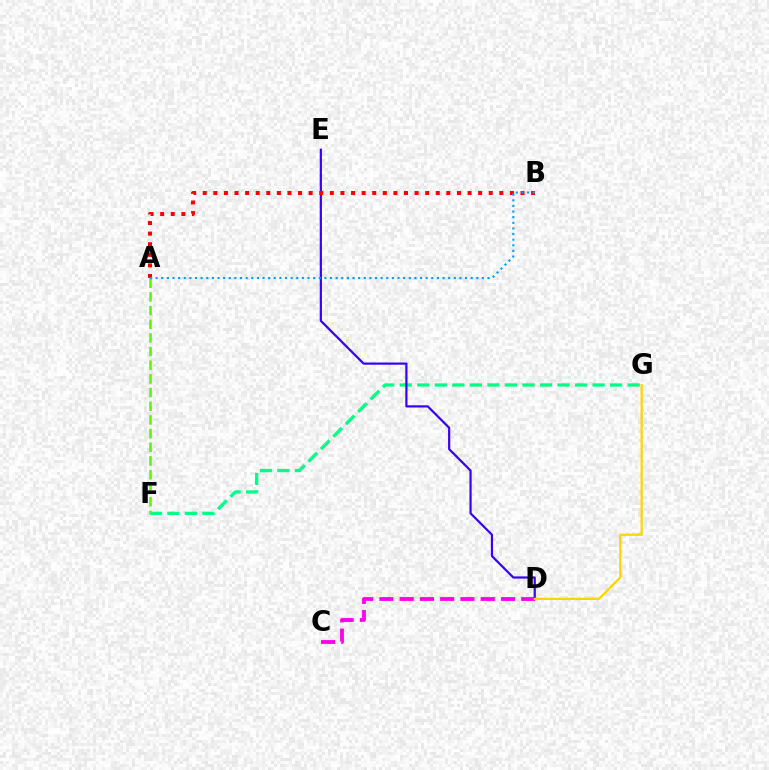{('C', 'D'): [{'color': '#ff00ed', 'line_style': 'dashed', 'thickness': 2.75}], ('F', 'G'): [{'color': '#00ff86', 'line_style': 'dashed', 'thickness': 2.38}], ('D', 'E'): [{'color': '#3700ff', 'line_style': 'solid', 'thickness': 1.58}], ('D', 'G'): [{'color': '#ffd500', 'line_style': 'solid', 'thickness': 1.62}], ('A', 'B'): [{'color': '#ff0000', 'line_style': 'dotted', 'thickness': 2.88}, {'color': '#009eff', 'line_style': 'dotted', 'thickness': 1.53}], ('A', 'F'): [{'color': '#4fff00', 'line_style': 'dashed', 'thickness': 1.86}]}